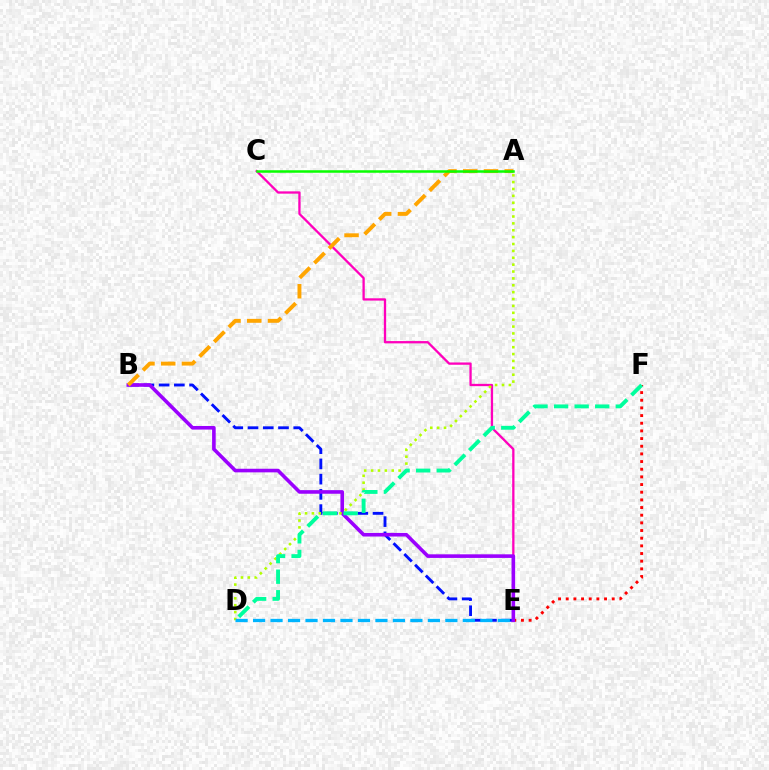{('C', 'E'): [{'color': '#ff00bd', 'line_style': 'solid', 'thickness': 1.66}], ('B', 'E'): [{'color': '#0010ff', 'line_style': 'dashed', 'thickness': 2.07}, {'color': '#9b00ff', 'line_style': 'solid', 'thickness': 2.59}], ('E', 'F'): [{'color': '#ff0000', 'line_style': 'dotted', 'thickness': 2.08}], ('A', 'D'): [{'color': '#b3ff00', 'line_style': 'dotted', 'thickness': 1.87}], ('A', 'B'): [{'color': '#ffa500', 'line_style': 'dashed', 'thickness': 2.82}], ('D', 'E'): [{'color': '#00b5ff', 'line_style': 'dashed', 'thickness': 2.37}], ('A', 'C'): [{'color': '#08ff00', 'line_style': 'solid', 'thickness': 1.81}], ('D', 'F'): [{'color': '#00ff9d', 'line_style': 'dashed', 'thickness': 2.79}]}